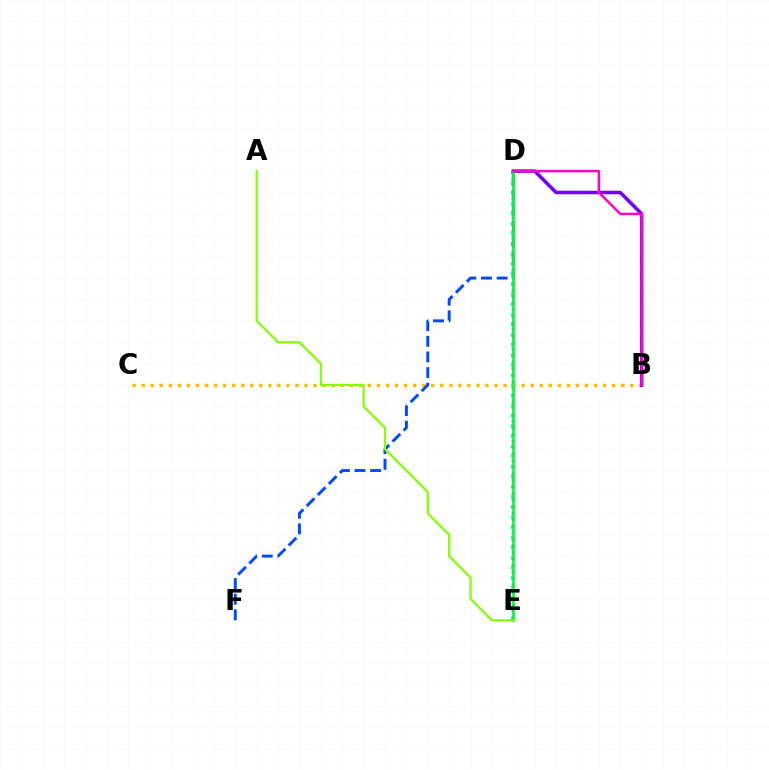{('D', 'E'): [{'color': '#00fff6', 'line_style': 'dotted', 'thickness': 2.75}, {'color': '#ff0000', 'line_style': 'dotted', 'thickness': 1.78}, {'color': '#00ff39', 'line_style': 'solid', 'thickness': 1.97}], ('B', 'C'): [{'color': '#ffbd00', 'line_style': 'dotted', 'thickness': 2.46}], ('D', 'F'): [{'color': '#004bff', 'line_style': 'dashed', 'thickness': 2.12}], ('B', 'D'): [{'color': '#7200ff', 'line_style': 'solid', 'thickness': 2.54}, {'color': '#ff00cf', 'line_style': 'solid', 'thickness': 1.81}], ('A', 'E'): [{'color': '#84ff00', 'line_style': 'solid', 'thickness': 1.59}]}